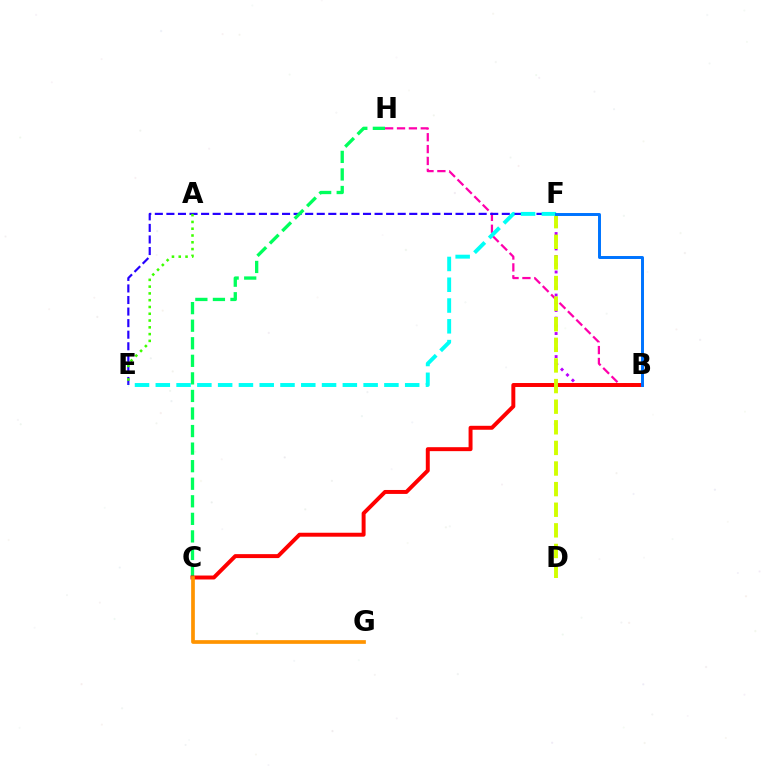{('B', 'H'): [{'color': '#ff00ac', 'line_style': 'dashed', 'thickness': 1.61}], ('E', 'F'): [{'color': '#2500ff', 'line_style': 'dashed', 'thickness': 1.57}, {'color': '#00fff6', 'line_style': 'dashed', 'thickness': 2.82}], ('C', 'H'): [{'color': '#00ff5c', 'line_style': 'dashed', 'thickness': 2.39}], ('B', 'F'): [{'color': '#b900ff', 'line_style': 'dotted', 'thickness': 2.09}, {'color': '#0074ff', 'line_style': 'solid', 'thickness': 2.14}], ('B', 'C'): [{'color': '#ff0000', 'line_style': 'solid', 'thickness': 2.85}], ('D', 'F'): [{'color': '#d1ff00', 'line_style': 'dashed', 'thickness': 2.8}], ('A', 'E'): [{'color': '#3dff00', 'line_style': 'dotted', 'thickness': 1.84}], ('C', 'G'): [{'color': '#ff9400', 'line_style': 'solid', 'thickness': 2.67}]}